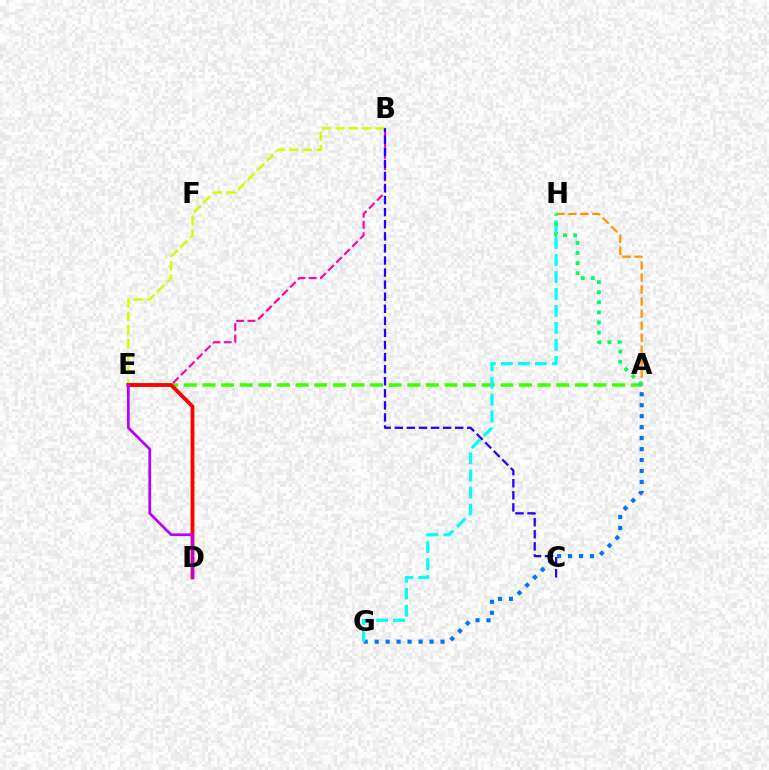{('A', 'E'): [{'color': '#3dff00', 'line_style': 'dashed', 'thickness': 2.53}], ('B', 'E'): [{'color': '#d1ff00', 'line_style': 'dashed', 'thickness': 1.83}, {'color': '#ff00ac', 'line_style': 'dashed', 'thickness': 1.53}], ('D', 'E'): [{'color': '#ff0000', 'line_style': 'solid', 'thickness': 2.75}, {'color': '#b900ff', 'line_style': 'solid', 'thickness': 1.95}], ('A', 'H'): [{'color': '#ff9400', 'line_style': 'dashed', 'thickness': 1.64}, {'color': '#00ff5c', 'line_style': 'dotted', 'thickness': 2.74}], ('B', 'C'): [{'color': '#2500ff', 'line_style': 'dashed', 'thickness': 1.64}], ('A', 'G'): [{'color': '#0074ff', 'line_style': 'dotted', 'thickness': 2.98}], ('G', 'H'): [{'color': '#00fff6', 'line_style': 'dashed', 'thickness': 2.31}]}